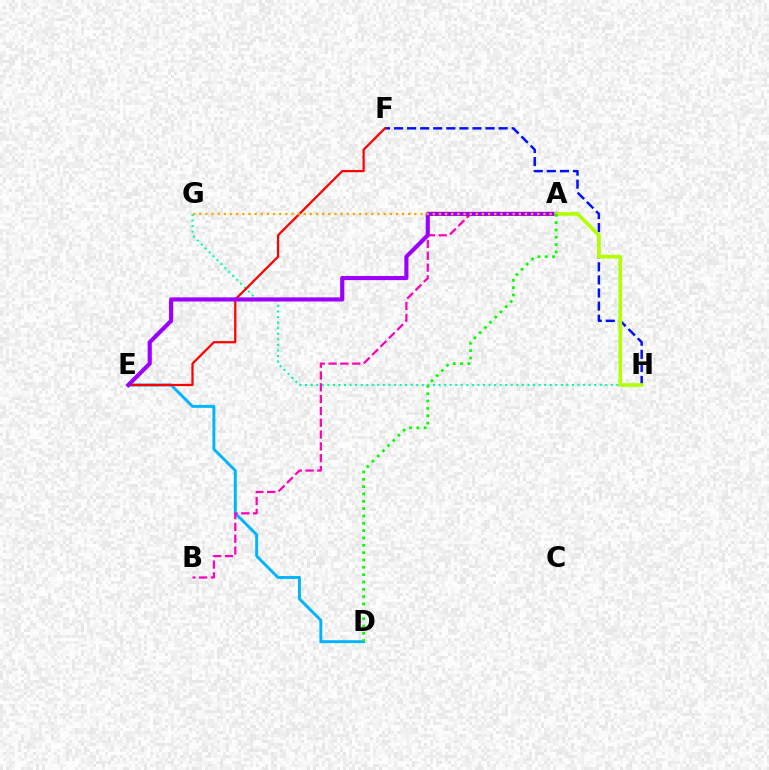{('F', 'H'): [{'color': '#0010ff', 'line_style': 'dashed', 'thickness': 1.78}], ('G', 'H'): [{'color': '#00ff9d', 'line_style': 'dotted', 'thickness': 1.51}], ('D', 'E'): [{'color': '#00b5ff', 'line_style': 'solid', 'thickness': 2.1}], ('A', 'B'): [{'color': '#ff00bd', 'line_style': 'dashed', 'thickness': 1.61}], ('E', 'F'): [{'color': '#ff0000', 'line_style': 'solid', 'thickness': 1.62}], ('A', 'E'): [{'color': '#9b00ff', 'line_style': 'solid', 'thickness': 2.97}], ('A', 'H'): [{'color': '#b3ff00', 'line_style': 'solid', 'thickness': 2.62}], ('A', 'D'): [{'color': '#08ff00', 'line_style': 'dotted', 'thickness': 1.99}], ('A', 'G'): [{'color': '#ffa500', 'line_style': 'dotted', 'thickness': 1.67}]}